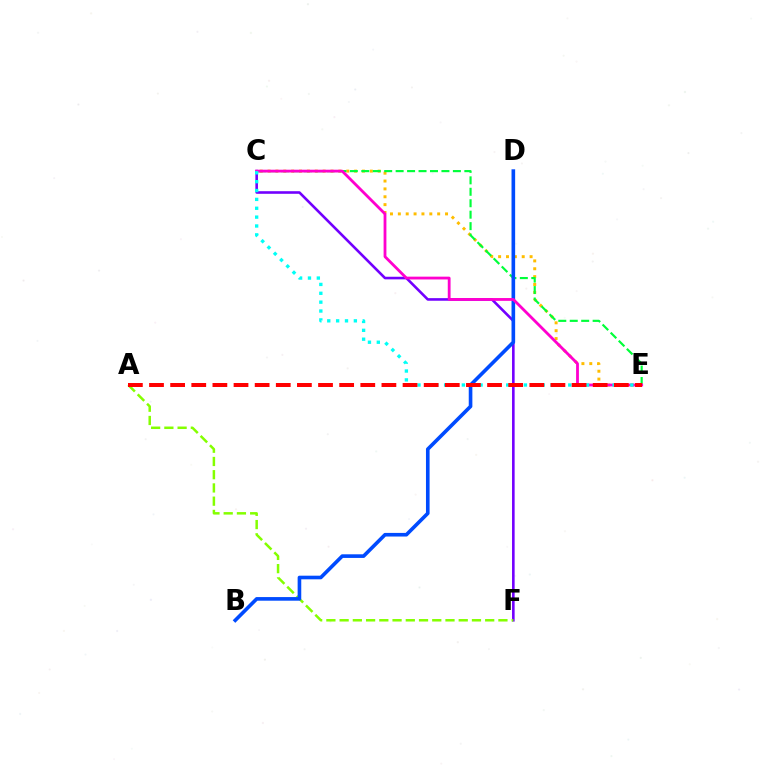{('C', 'E'): [{'color': '#ffbd00', 'line_style': 'dotted', 'thickness': 2.14}, {'color': '#00ff39', 'line_style': 'dashed', 'thickness': 1.56}, {'color': '#ff00cf', 'line_style': 'solid', 'thickness': 2.02}, {'color': '#00fff6', 'line_style': 'dotted', 'thickness': 2.41}], ('C', 'F'): [{'color': '#7200ff', 'line_style': 'solid', 'thickness': 1.87}], ('A', 'F'): [{'color': '#84ff00', 'line_style': 'dashed', 'thickness': 1.8}], ('B', 'D'): [{'color': '#004bff', 'line_style': 'solid', 'thickness': 2.61}], ('A', 'E'): [{'color': '#ff0000', 'line_style': 'dashed', 'thickness': 2.87}]}